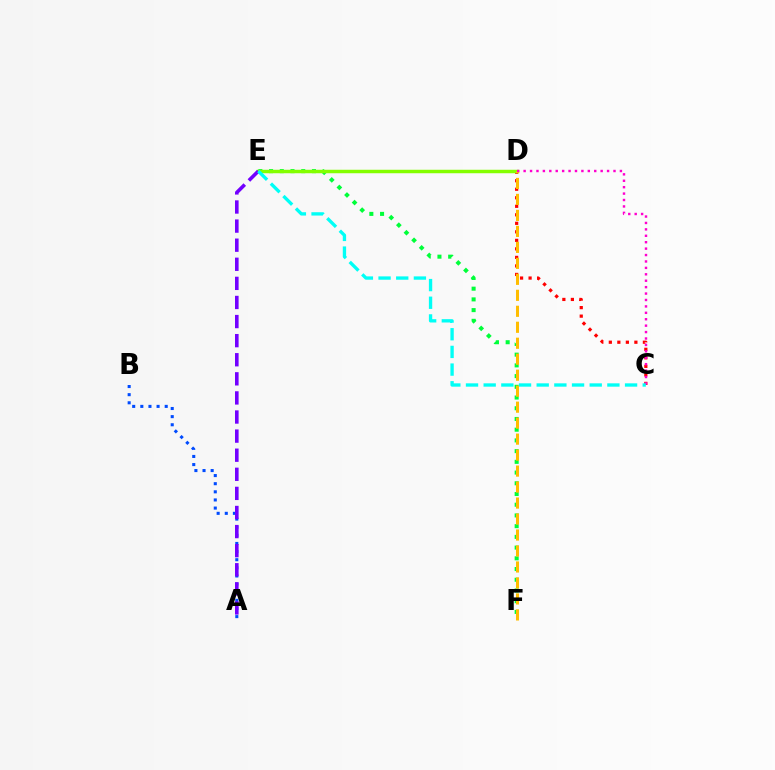{('A', 'B'): [{'color': '#004bff', 'line_style': 'dotted', 'thickness': 2.21}], ('C', 'D'): [{'color': '#ff0000', 'line_style': 'dotted', 'thickness': 2.31}, {'color': '#ff00cf', 'line_style': 'dotted', 'thickness': 1.74}], ('E', 'F'): [{'color': '#00ff39', 'line_style': 'dotted', 'thickness': 2.91}], ('D', 'E'): [{'color': '#84ff00', 'line_style': 'solid', 'thickness': 2.5}], ('A', 'E'): [{'color': '#7200ff', 'line_style': 'dashed', 'thickness': 2.59}], ('D', 'F'): [{'color': '#ffbd00', 'line_style': 'dashed', 'thickness': 2.17}], ('C', 'E'): [{'color': '#00fff6', 'line_style': 'dashed', 'thickness': 2.4}]}